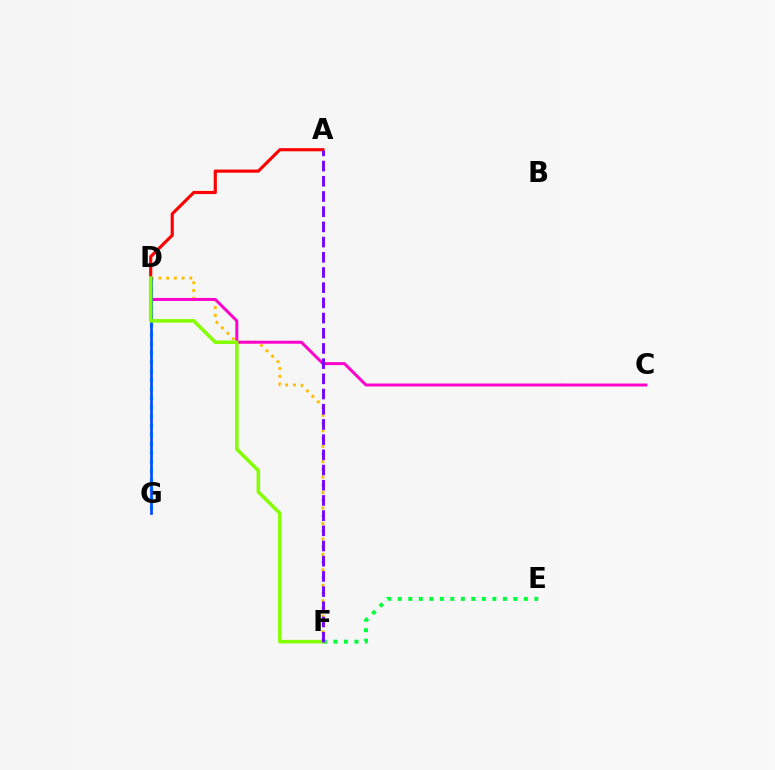{('D', 'G'): [{'color': '#00fff6', 'line_style': 'dotted', 'thickness': 2.47}, {'color': '#004bff', 'line_style': 'solid', 'thickness': 1.96}], ('D', 'F'): [{'color': '#ffbd00', 'line_style': 'dotted', 'thickness': 2.1}, {'color': '#84ff00', 'line_style': 'solid', 'thickness': 2.54}], ('C', 'D'): [{'color': '#ff00cf', 'line_style': 'solid', 'thickness': 2.14}], ('E', 'F'): [{'color': '#00ff39', 'line_style': 'dotted', 'thickness': 2.86}], ('A', 'D'): [{'color': '#ff0000', 'line_style': 'solid', 'thickness': 2.26}], ('A', 'F'): [{'color': '#7200ff', 'line_style': 'dashed', 'thickness': 2.06}]}